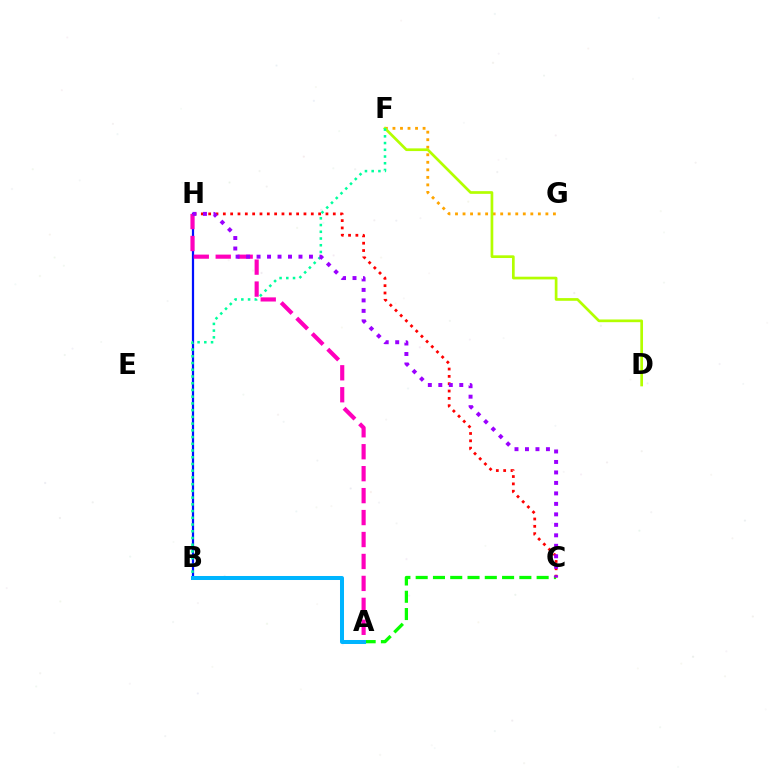{('A', 'C'): [{'color': '#08ff00', 'line_style': 'dashed', 'thickness': 2.35}], ('B', 'H'): [{'color': '#0010ff', 'line_style': 'solid', 'thickness': 1.6}], ('F', 'G'): [{'color': '#ffa500', 'line_style': 'dotted', 'thickness': 2.05}], ('D', 'F'): [{'color': '#b3ff00', 'line_style': 'solid', 'thickness': 1.94}], ('B', 'F'): [{'color': '#00ff9d', 'line_style': 'dotted', 'thickness': 1.83}], ('A', 'B'): [{'color': '#00b5ff', 'line_style': 'solid', 'thickness': 2.88}], ('C', 'H'): [{'color': '#ff0000', 'line_style': 'dotted', 'thickness': 1.99}, {'color': '#9b00ff', 'line_style': 'dotted', 'thickness': 2.85}], ('A', 'H'): [{'color': '#ff00bd', 'line_style': 'dashed', 'thickness': 2.98}]}